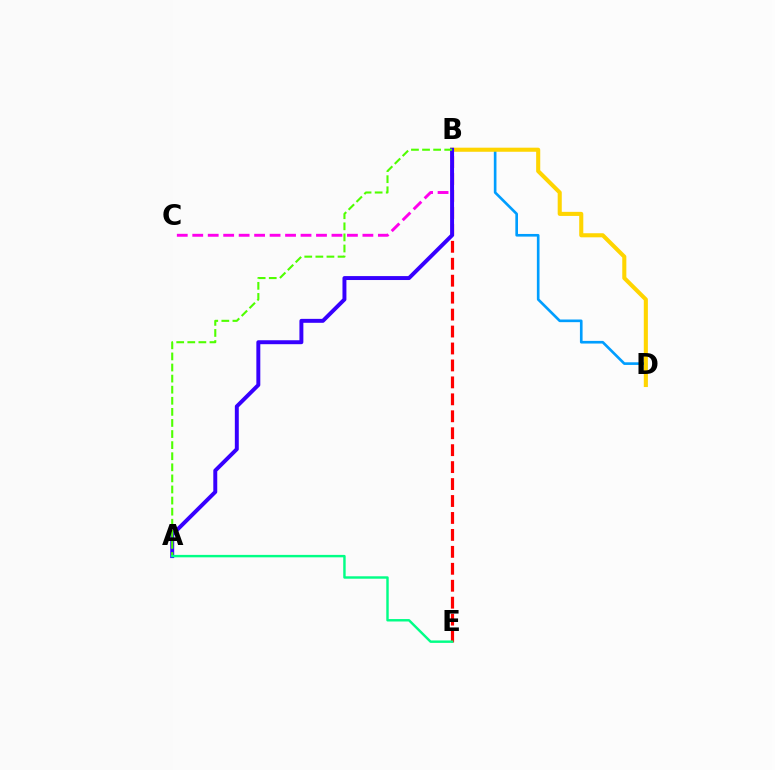{('B', 'D'): [{'color': '#009eff', 'line_style': 'solid', 'thickness': 1.91}, {'color': '#ffd500', 'line_style': 'solid', 'thickness': 2.94}], ('B', 'E'): [{'color': '#ff0000', 'line_style': 'dashed', 'thickness': 2.3}], ('B', 'C'): [{'color': '#ff00ed', 'line_style': 'dashed', 'thickness': 2.1}], ('A', 'B'): [{'color': '#3700ff', 'line_style': 'solid', 'thickness': 2.84}, {'color': '#4fff00', 'line_style': 'dashed', 'thickness': 1.51}], ('A', 'E'): [{'color': '#00ff86', 'line_style': 'solid', 'thickness': 1.75}]}